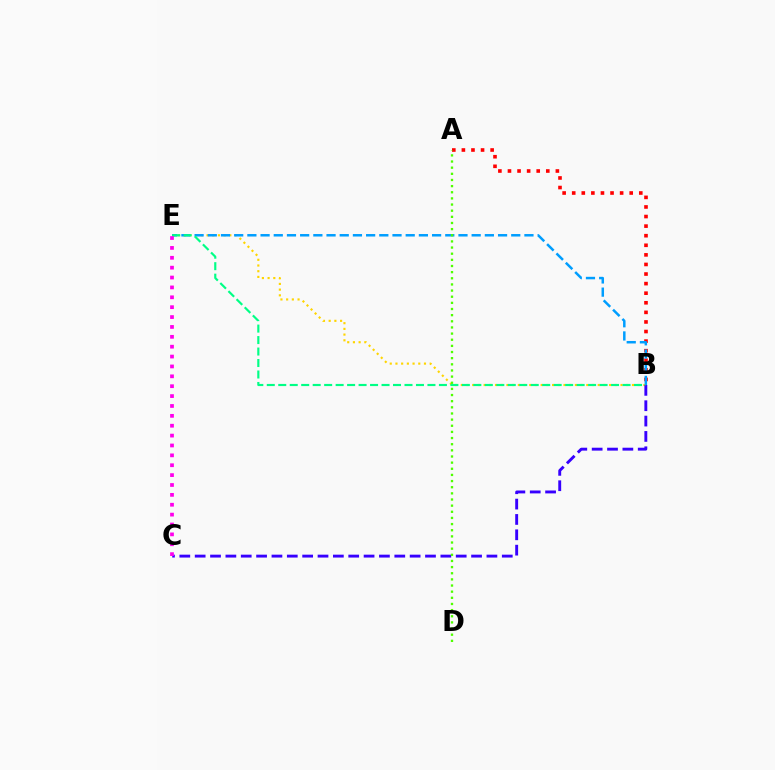{('B', 'E'): [{'color': '#ffd500', 'line_style': 'dotted', 'thickness': 1.55}, {'color': '#009eff', 'line_style': 'dashed', 'thickness': 1.79}, {'color': '#00ff86', 'line_style': 'dashed', 'thickness': 1.56}], ('B', 'C'): [{'color': '#3700ff', 'line_style': 'dashed', 'thickness': 2.09}], ('A', 'B'): [{'color': '#ff0000', 'line_style': 'dotted', 'thickness': 2.6}], ('C', 'E'): [{'color': '#ff00ed', 'line_style': 'dotted', 'thickness': 2.68}], ('A', 'D'): [{'color': '#4fff00', 'line_style': 'dotted', 'thickness': 1.67}]}